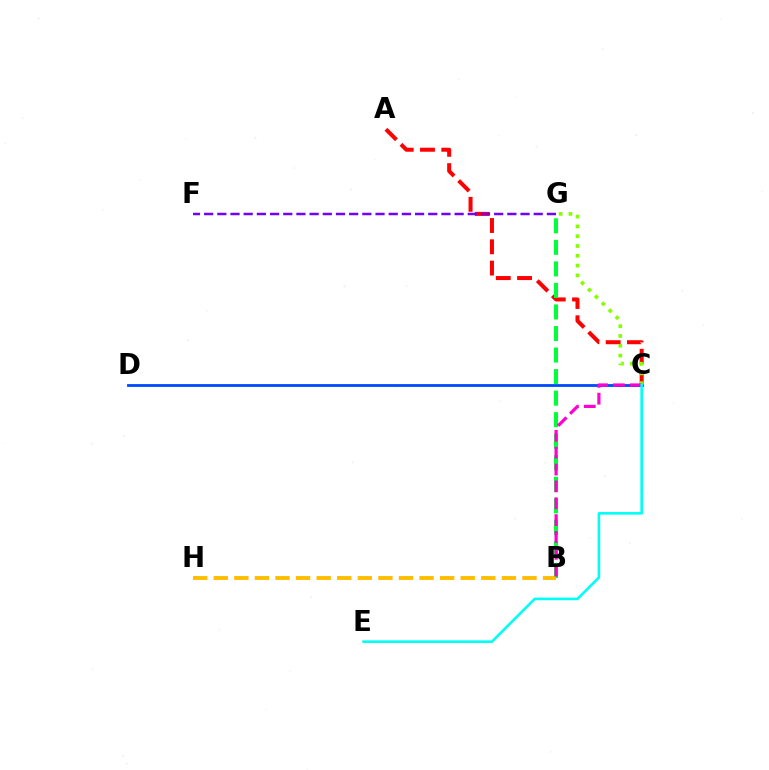{('A', 'C'): [{'color': '#ff0000', 'line_style': 'dashed', 'thickness': 2.89}], ('F', 'G'): [{'color': '#7200ff', 'line_style': 'dashed', 'thickness': 1.79}], ('C', 'D'): [{'color': '#004bff', 'line_style': 'solid', 'thickness': 2.03}], ('B', 'G'): [{'color': '#00ff39', 'line_style': 'dashed', 'thickness': 2.93}], ('C', 'G'): [{'color': '#84ff00', 'line_style': 'dotted', 'thickness': 2.66}], ('B', 'H'): [{'color': '#ffbd00', 'line_style': 'dashed', 'thickness': 2.8}], ('B', 'C'): [{'color': '#ff00cf', 'line_style': 'dashed', 'thickness': 2.29}], ('C', 'E'): [{'color': '#00fff6', 'line_style': 'solid', 'thickness': 1.88}]}